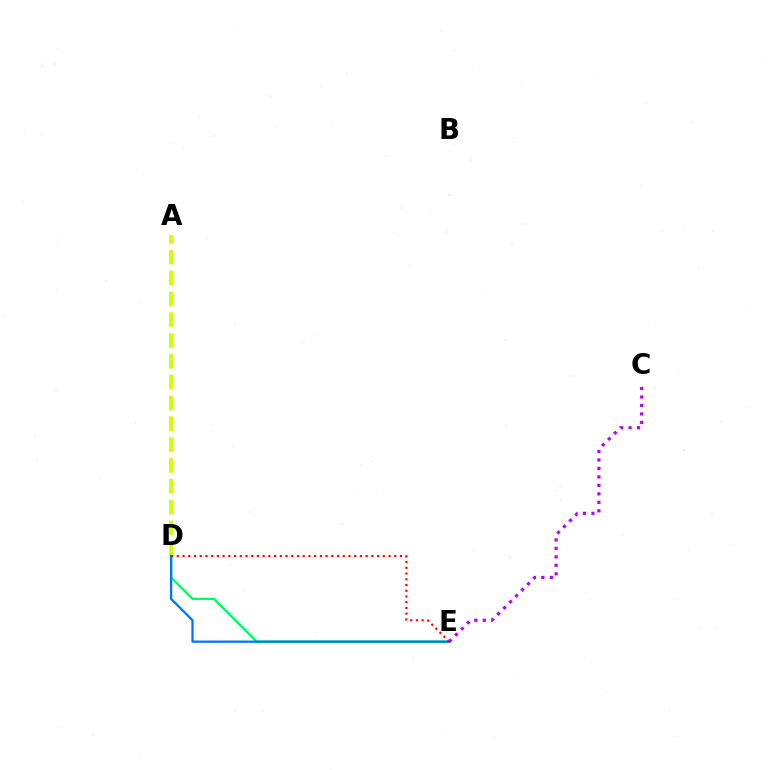{('A', 'D'): [{'color': '#d1ff00', 'line_style': 'dashed', 'thickness': 2.83}], ('D', 'E'): [{'color': '#00ff5c', 'line_style': 'solid', 'thickness': 1.66}, {'color': '#0074ff', 'line_style': 'solid', 'thickness': 1.62}, {'color': '#ff0000', 'line_style': 'dotted', 'thickness': 1.55}], ('C', 'E'): [{'color': '#b900ff', 'line_style': 'dotted', 'thickness': 2.3}]}